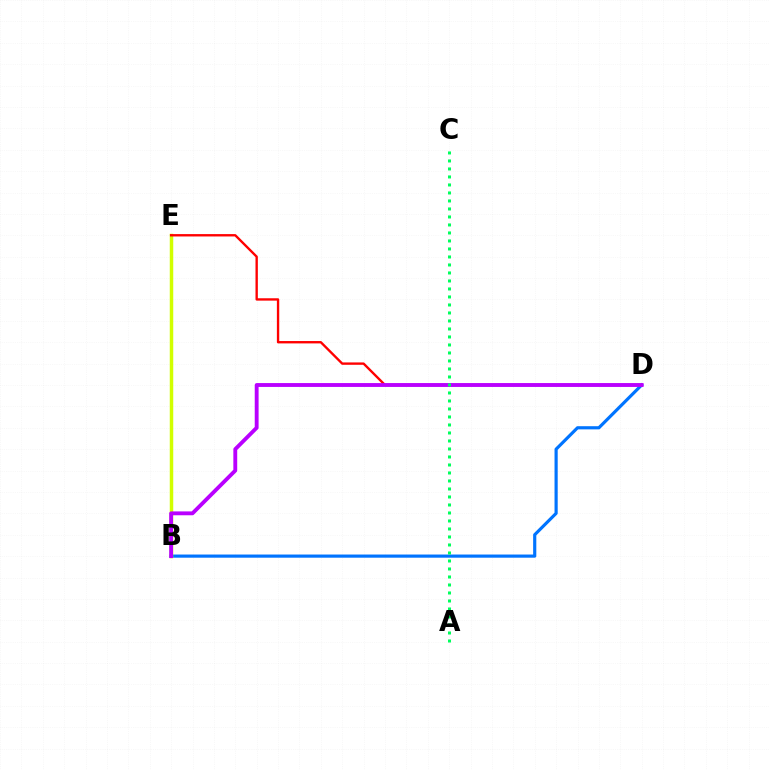{('B', 'D'): [{'color': '#0074ff', 'line_style': 'solid', 'thickness': 2.28}, {'color': '#b900ff', 'line_style': 'solid', 'thickness': 2.78}], ('B', 'E'): [{'color': '#d1ff00', 'line_style': 'solid', 'thickness': 2.51}], ('D', 'E'): [{'color': '#ff0000', 'line_style': 'solid', 'thickness': 1.7}], ('A', 'C'): [{'color': '#00ff5c', 'line_style': 'dotted', 'thickness': 2.17}]}